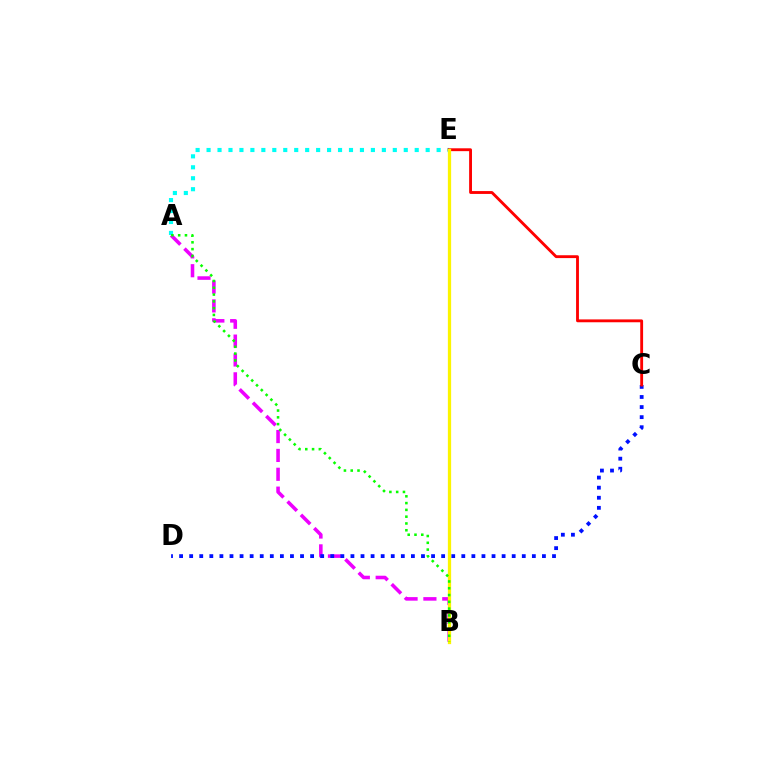{('A', 'B'): [{'color': '#ee00ff', 'line_style': 'dashed', 'thickness': 2.56}, {'color': '#08ff00', 'line_style': 'dotted', 'thickness': 1.84}], ('A', 'E'): [{'color': '#00fff6', 'line_style': 'dotted', 'thickness': 2.98}], ('C', 'D'): [{'color': '#0010ff', 'line_style': 'dotted', 'thickness': 2.74}], ('C', 'E'): [{'color': '#ff0000', 'line_style': 'solid', 'thickness': 2.06}], ('B', 'E'): [{'color': '#fcf500', 'line_style': 'solid', 'thickness': 2.34}]}